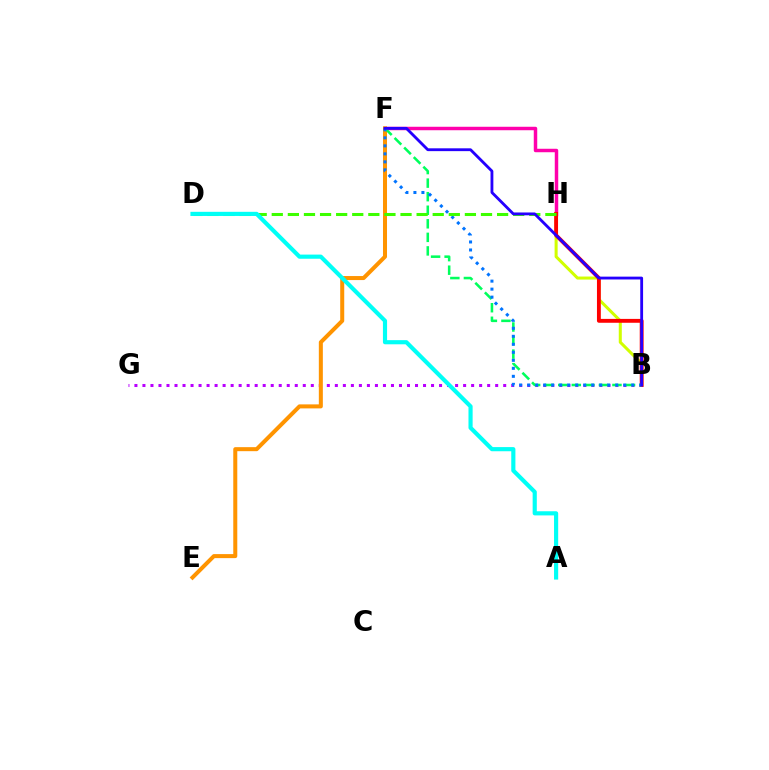{('B', 'G'): [{'color': '#b900ff', 'line_style': 'dotted', 'thickness': 2.18}], ('F', 'H'): [{'color': '#ff00ac', 'line_style': 'solid', 'thickness': 2.5}], ('B', 'H'): [{'color': '#d1ff00', 'line_style': 'solid', 'thickness': 2.19}, {'color': '#ff0000', 'line_style': 'solid', 'thickness': 2.78}], ('E', 'F'): [{'color': '#ff9400', 'line_style': 'solid', 'thickness': 2.89}], ('B', 'F'): [{'color': '#00ff5c', 'line_style': 'dashed', 'thickness': 1.84}, {'color': '#0074ff', 'line_style': 'dotted', 'thickness': 2.17}, {'color': '#2500ff', 'line_style': 'solid', 'thickness': 2.04}], ('D', 'H'): [{'color': '#3dff00', 'line_style': 'dashed', 'thickness': 2.19}], ('A', 'D'): [{'color': '#00fff6', 'line_style': 'solid', 'thickness': 2.99}]}